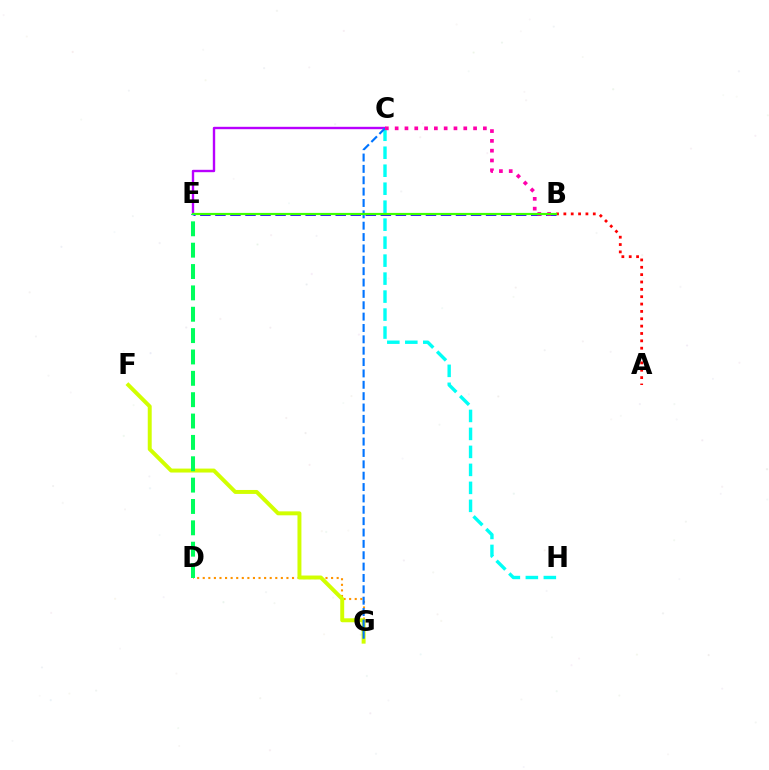{('C', 'E'): [{'color': '#b900ff', 'line_style': 'solid', 'thickness': 1.72}], ('D', 'G'): [{'color': '#ff9400', 'line_style': 'dotted', 'thickness': 1.52}], ('A', 'B'): [{'color': '#ff0000', 'line_style': 'dotted', 'thickness': 2.0}], ('C', 'H'): [{'color': '#00fff6', 'line_style': 'dashed', 'thickness': 2.44}], ('F', 'G'): [{'color': '#d1ff00', 'line_style': 'solid', 'thickness': 2.84}], ('C', 'G'): [{'color': '#0074ff', 'line_style': 'dashed', 'thickness': 1.54}], ('B', 'E'): [{'color': '#2500ff', 'line_style': 'dashed', 'thickness': 2.04}, {'color': '#3dff00', 'line_style': 'solid', 'thickness': 1.58}], ('B', 'C'): [{'color': '#ff00ac', 'line_style': 'dotted', 'thickness': 2.66}], ('D', 'E'): [{'color': '#00ff5c', 'line_style': 'dashed', 'thickness': 2.9}]}